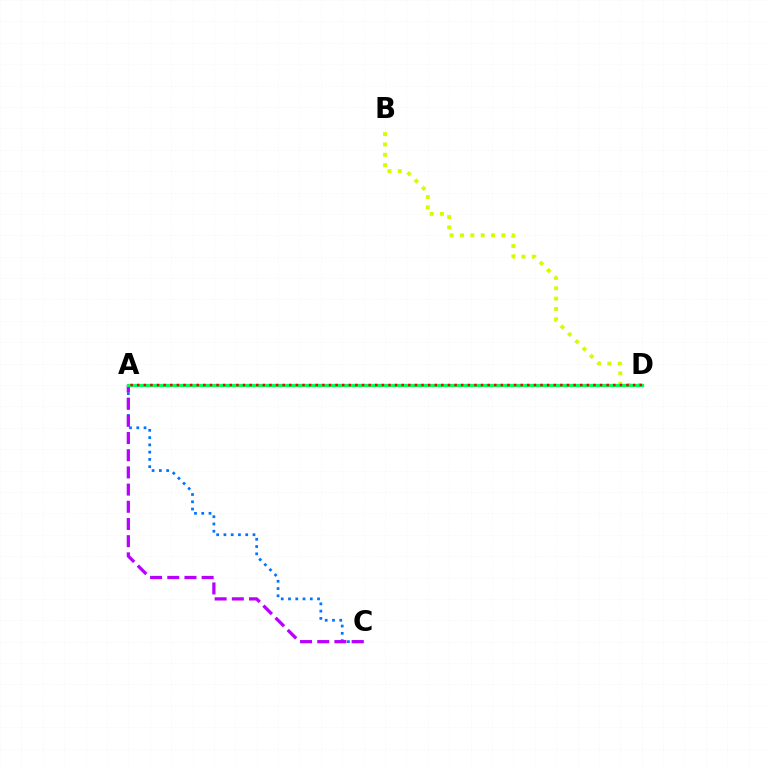{('A', 'C'): [{'color': '#0074ff', 'line_style': 'dotted', 'thickness': 1.97}, {'color': '#b900ff', 'line_style': 'dashed', 'thickness': 2.33}], ('B', 'D'): [{'color': '#d1ff00', 'line_style': 'dotted', 'thickness': 2.81}], ('A', 'D'): [{'color': '#00ff5c', 'line_style': 'solid', 'thickness': 2.33}, {'color': '#ff0000', 'line_style': 'dotted', 'thickness': 1.8}]}